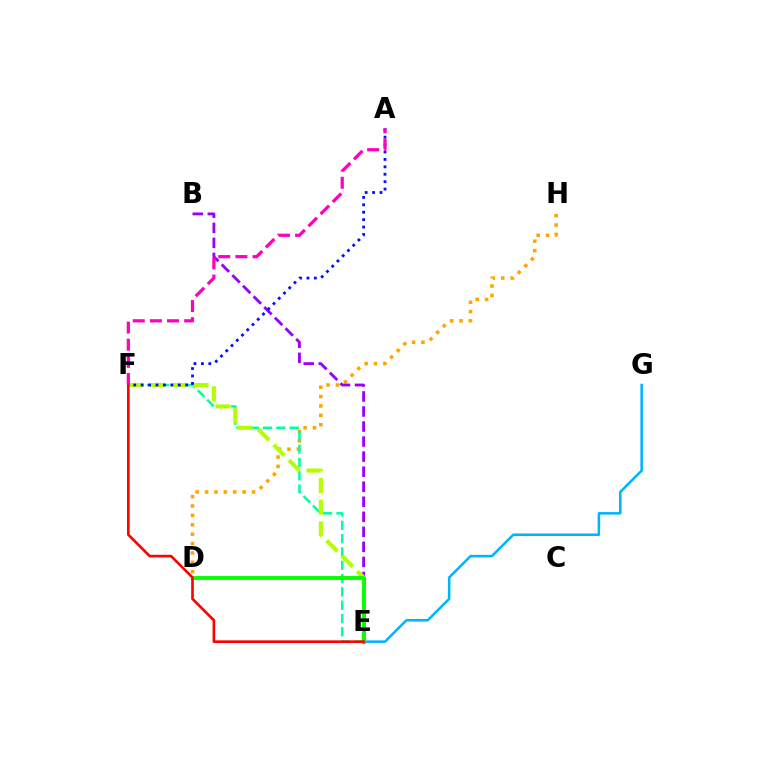{('D', 'H'): [{'color': '#ffa500', 'line_style': 'dotted', 'thickness': 2.55}], ('B', 'E'): [{'color': '#9b00ff', 'line_style': 'dashed', 'thickness': 2.04}], ('E', 'G'): [{'color': '#00b5ff', 'line_style': 'solid', 'thickness': 1.83}], ('E', 'F'): [{'color': '#00ff9d', 'line_style': 'dashed', 'thickness': 1.81}, {'color': '#b3ff00', 'line_style': 'dashed', 'thickness': 2.95}, {'color': '#ff0000', 'line_style': 'solid', 'thickness': 1.9}], ('D', 'E'): [{'color': '#08ff00', 'line_style': 'solid', 'thickness': 2.82}], ('A', 'F'): [{'color': '#0010ff', 'line_style': 'dotted', 'thickness': 2.02}, {'color': '#ff00bd', 'line_style': 'dashed', 'thickness': 2.33}]}